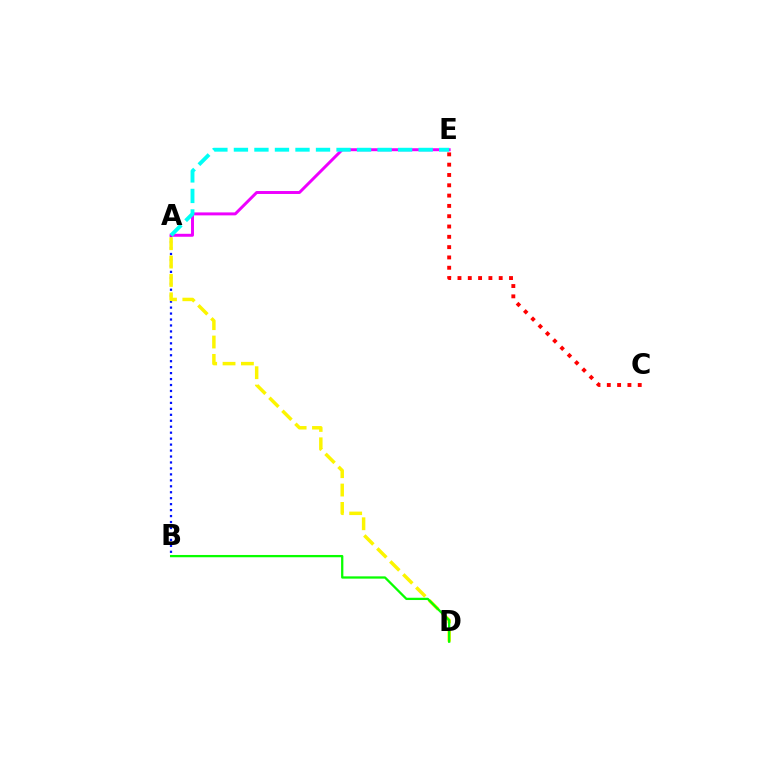{('A', 'B'): [{'color': '#0010ff', 'line_style': 'dotted', 'thickness': 1.62}], ('A', 'E'): [{'color': '#ee00ff', 'line_style': 'solid', 'thickness': 2.13}, {'color': '#00fff6', 'line_style': 'dashed', 'thickness': 2.79}], ('A', 'D'): [{'color': '#fcf500', 'line_style': 'dashed', 'thickness': 2.5}], ('C', 'E'): [{'color': '#ff0000', 'line_style': 'dotted', 'thickness': 2.8}], ('B', 'D'): [{'color': '#08ff00', 'line_style': 'solid', 'thickness': 1.64}]}